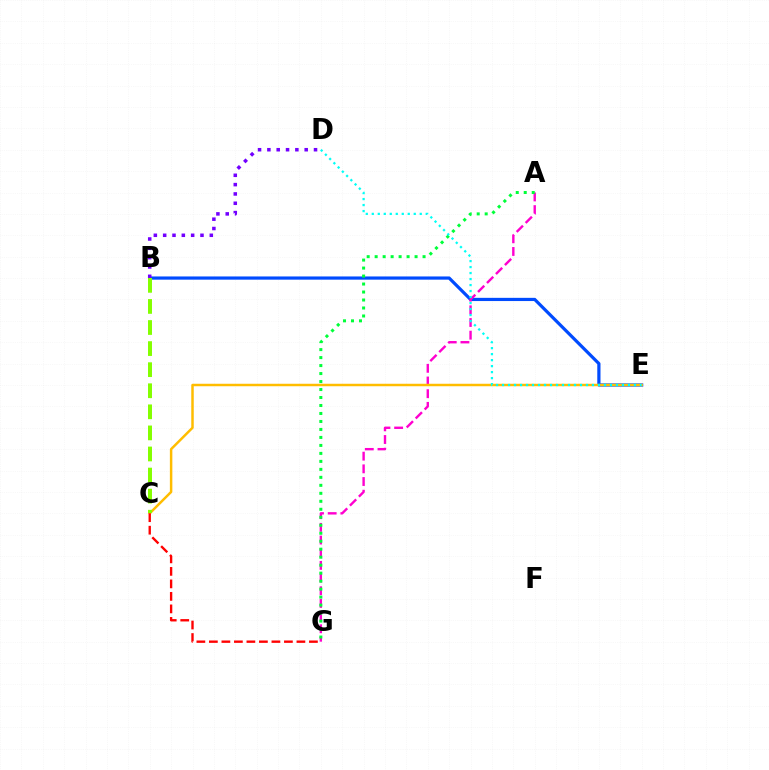{('B', 'E'): [{'color': '#004bff', 'line_style': 'solid', 'thickness': 2.31}], ('A', 'G'): [{'color': '#ff00cf', 'line_style': 'dashed', 'thickness': 1.72}, {'color': '#00ff39', 'line_style': 'dotted', 'thickness': 2.17}], ('C', 'E'): [{'color': '#ffbd00', 'line_style': 'solid', 'thickness': 1.78}], ('B', 'D'): [{'color': '#7200ff', 'line_style': 'dotted', 'thickness': 2.53}], ('B', 'C'): [{'color': '#84ff00', 'line_style': 'dashed', 'thickness': 2.86}], ('D', 'E'): [{'color': '#00fff6', 'line_style': 'dotted', 'thickness': 1.63}], ('C', 'G'): [{'color': '#ff0000', 'line_style': 'dashed', 'thickness': 1.7}]}